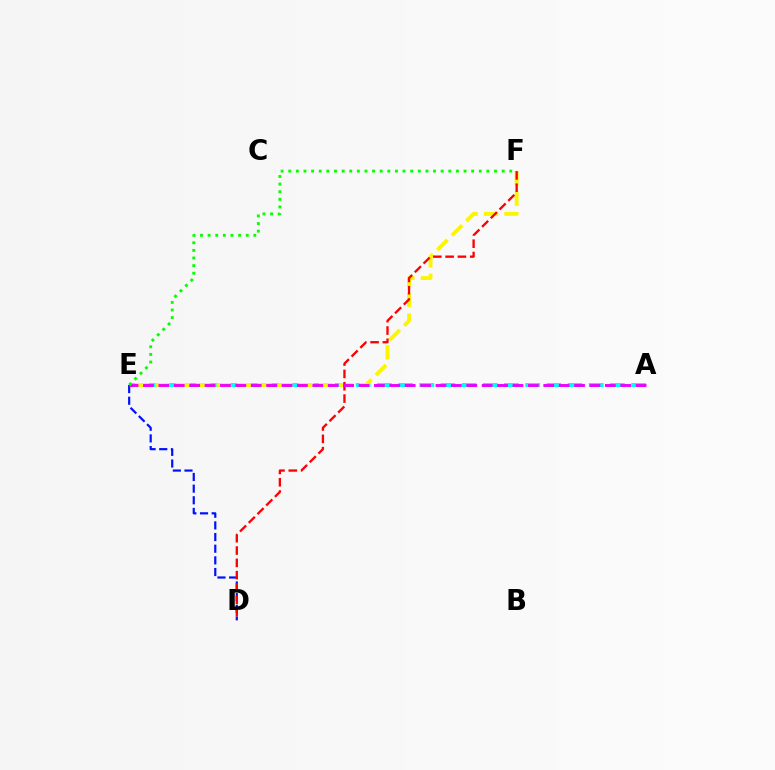{('A', 'E'): [{'color': '#00fff6', 'line_style': 'dashed', 'thickness': 2.88}, {'color': '#ee00ff', 'line_style': 'dashed', 'thickness': 2.09}], ('E', 'F'): [{'color': '#fcf500', 'line_style': 'dashed', 'thickness': 2.78}, {'color': '#08ff00', 'line_style': 'dotted', 'thickness': 2.07}], ('D', 'E'): [{'color': '#0010ff', 'line_style': 'dashed', 'thickness': 1.58}], ('D', 'F'): [{'color': '#ff0000', 'line_style': 'dashed', 'thickness': 1.67}]}